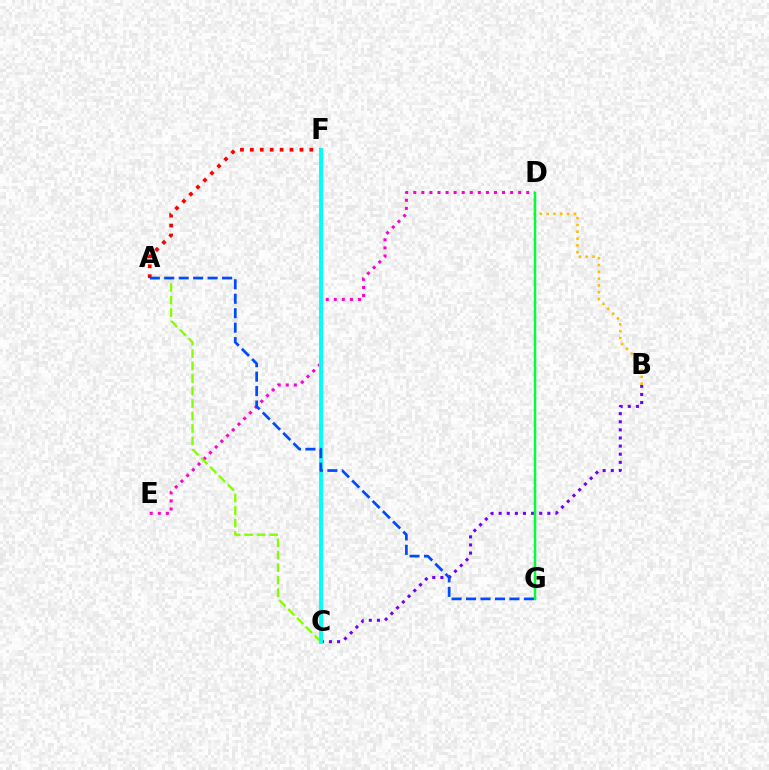{('A', 'F'): [{'color': '#ff0000', 'line_style': 'dotted', 'thickness': 2.69}], ('B', 'D'): [{'color': '#ffbd00', 'line_style': 'dotted', 'thickness': 1.85}], ('B', 'C'): [{'color': '#7200ff', 'line_style': 'dotted', 'thickness': 2.21}], ('D', 'E'): [{'color': '#ff00cf', 'line_style': 'dotted', 'thickness': 2.19}], ('A', 'C'): [{'color': '#84ff00', 'line_style': 'dashed', 'thickness': 1.7}], ('D', 'G'): [{'color': '#00ff39', 'line_style': 'solid', 'thickness': 1.77}], ('C', 'F'): [{'color': '#00fff6', 'line_style': 'solid', 'thickness': 2.79}], ('A', 'G'): [{'color': '#004bff', 'line_style': 'dashed', 'thickness': 1.96}]}